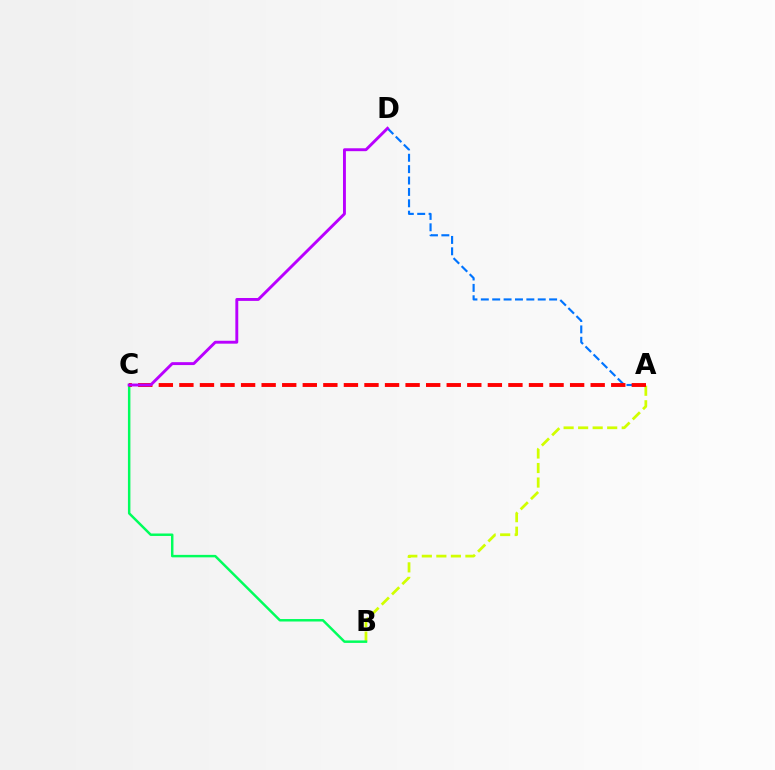{('A', 'B'): [{'color': '#d1ff00', 'line_style': 'dashed', 'thickness': 1.97}], ('A', 'D'): [{'color': '#0074ff', 'line_style': 'dashed', 'thickness': 1.55}], ('B', 'C'): [{'color': '#00ff5c', 'line_style': 'solid', 'thickness': 1.78}], ('A', 'C'): [{'color': '#ff0000', 'line_style': 'dashed', 'thickness': 2.79}], ('C', 'D'): [{'color': '#b900ff', 'line_style': 'solid', 'thickness': 2.09}]}